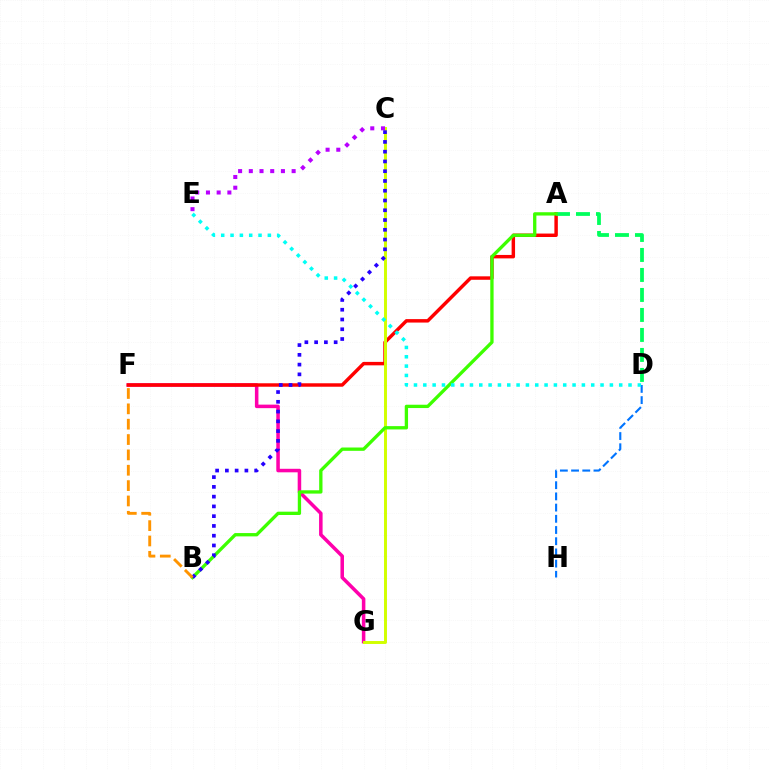{('F', 'G'): [{'color': '#ff00ac', 'line_style': 'solid', 'thickness': 2.54}], ('A', 'F'): [{'color': '#ff0000', 'line_style': 'solid', 'thickness': 2.49}], ('A', 'D'): [{'color': '#00ff5c', 'line_style': 'dashed', 'thickness': 2.72}], ('C', 'G'): [{'color': '#d1ff00', 'line_style': 'solid', 'thickness': 2.13}], ('C', 'E'): [{'color': '#b900ff', 'line_style': 'dotted', 'thickness': 2.91}], ('A', 'B'): [{'color': '#3dff00', 'line_style': 'solid', 'thickness': 2.39}], ('D', 'H'): [{'color': '#0074ff', 'line_style': 'dashed', 'thickness': 1.52}], ('B', 'C'): [{'color': '#2500ff', 'line_style': 'dotted', 'thickness': 2.65}], ('D', 'E'): [{'color': '#00fff6', 'line_style': 'dotted', 'thickness': 2.53}], ('B', 'F'): [{'color': '#ff9400', 'line_style': 'dashed', 'thickness': 2.09}]}